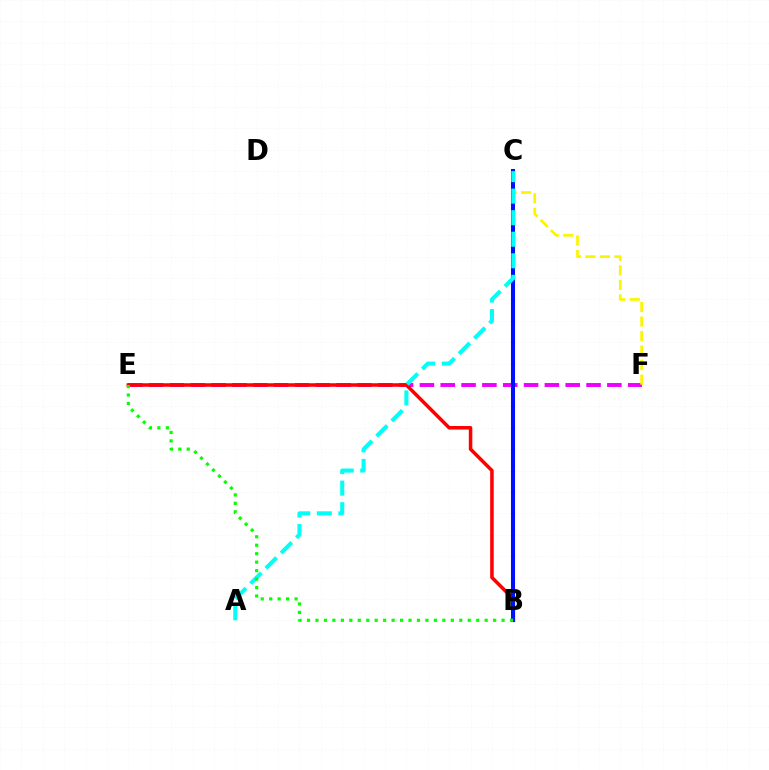{('E', 'F'): [{'color': '#ee00ff', 'line_style': 'dashed', 'thickness': 2.83}], ('B', 'E'): [{'color': '#ff0000', 'line_style': 'solid', 'thickness': 2.54}, {'color': '#08ff00', 'line_style': 'dotted', 'thickness': 2.3}], ('C', 'F'): [{'color': '#fcf500', 'line_style': 'dashed', 'thickness': 1.97}], ('B', 'C'): [{'color': '#0010ff', 'line_style': 'solid', 'thickness': 2.92}], ('A', 'C'): [{'color': '#00fff6', 'line_style': 'dashed', 'thickness': 2.93}]}